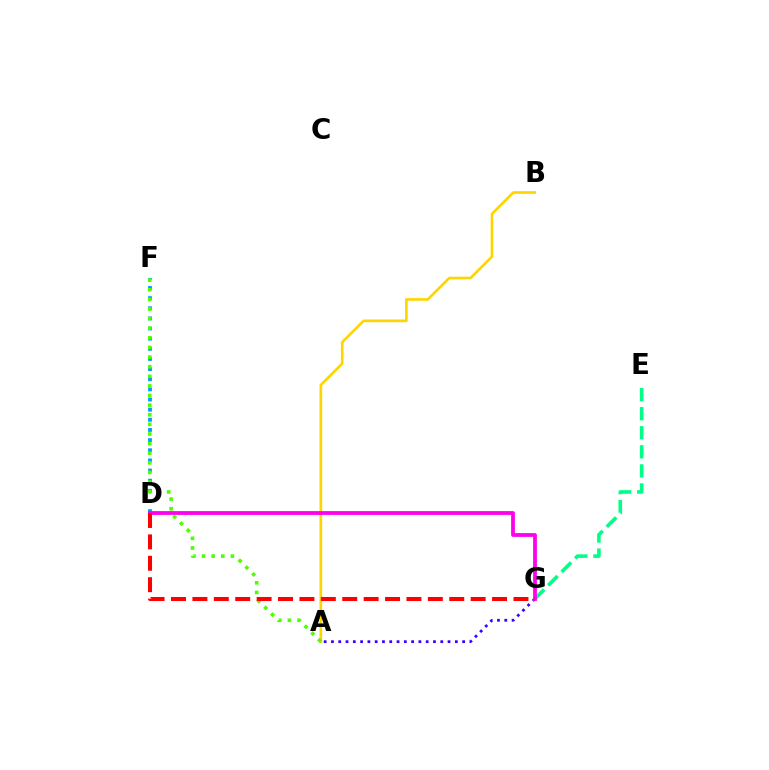{('A', 'B'): [{'color': '#ffd500', 'line_style': 'solid', 'thickness': 1.93}], ('E', 'G'): [{'color': '#00ff86', 'line_style': 'dashed', 'thickness': 2.59}], ('D', 'F'): [{'color': '#009eff', 'line_style': 'dotted', 'thickness': 2.76}], ('A', 'G'): [{'color': '#3700ff', 'line_style': 'dotted', 'thickness': 1.98}], ('A', 'F'): [{'color': '#4fff00', 'line_style': 'dotted', 'thickness': 2.61}], ('D', 'G'): [{'color': '#ff00ed', 'line_style': 'solid', 'thickness': 2.73}, {'color': '#ff0000', 'line_style': 'dashed', 'thickness': 2.91}]}